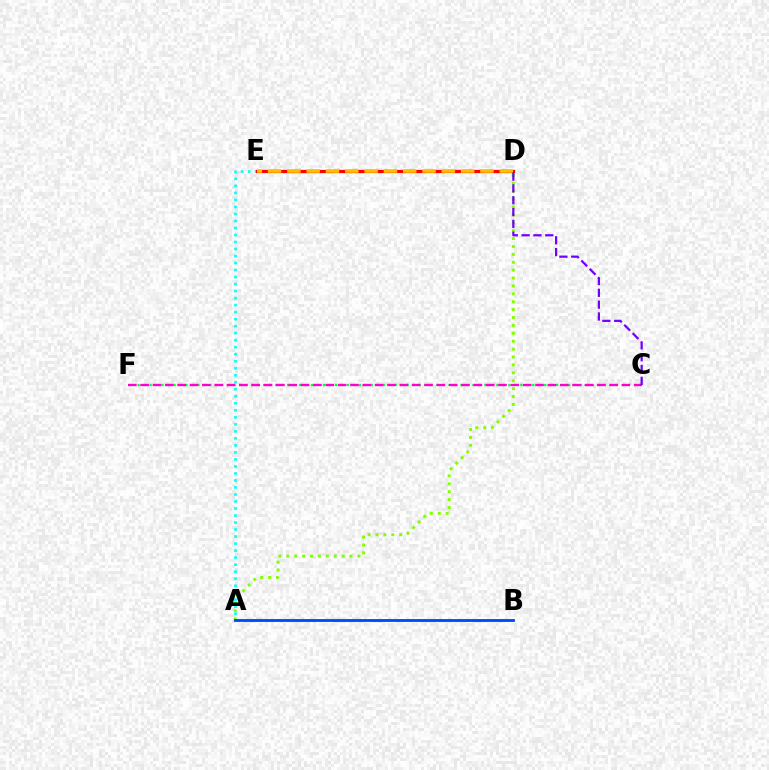{('A', 'D'): [{'color': '#84ff00', 'line_style': 'dotted', 'thickness': 2.15}], ('C', 'F'): [{'color': '#00ff39', 'line_style': 'dotted', 'thickness': 1.62}, {'color': '#ff00cf', 'line_style': 'dashed', 'thickness': 1.68}], ('A', 'E'): [{'color': '#00fff6', 'line_style': 'dotted', 'thickness': 1.91}], ('A', 'B'): [{'color': '#004bff', 'line_style': 'solid', 'thickness': 2.06}], ('D', 'E'): [{'color': '#ff0000', 'line_style': 'solid', 'thickness': 2.31}, {'color': '#ffbd00', 'line_style': 'dashed', 'thickness': 2.62}], ('C', 'D'): [{'color': '#7200ff', 'line_style': 'dashed', 'thickness': 1.61}]}